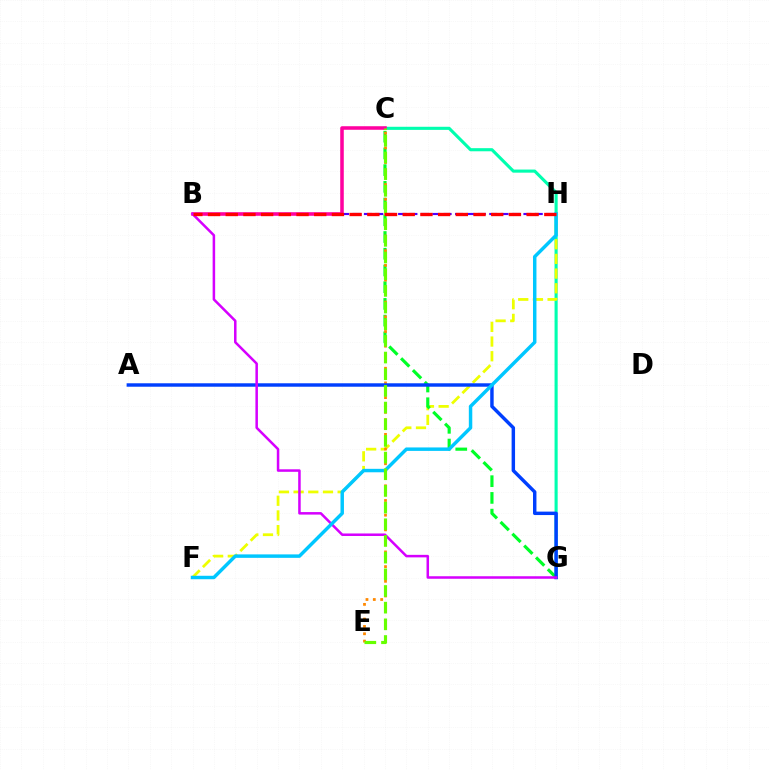{('C', 'G'): [{'color': '#00ffaf', 'line_style': 'solid', 'thickness': 2.24}, {'color': '#00ff27', 'line_style': 'dashed', 'thickness': 2.27}], ('F', 'H'): [{'color': '#eeff00', 'line_style': 'dashed', 'thickness': 1.99}, {'color': '#00c7ff', 'line_style': 'solid', 'thickness': 2.49}], ('C', 'E'): [{'color': '#ff8800', 'line_style': 'dotted', 'thickness': 2.0}, {'color': '#66ff00', 'line_style': 'dashed', 'thickness': 2.27}], ('B', 'H'): [{'color': '#4f00ff', 'line_style': 'dashed', 'thickness': 1.55}, {'color': '#ff0000', 'line_style': 'dashed', 'thickness': 2.4}], ('B', 'C'): [{'color': '#ff00a0', 'line_style': 'solid', 'thickness': 2.55}], ('A', 'G'): [{'color': '#003fff', 'line_style': 'solid', 'thickness': 2.48}], ('B', 'G'): [{'color': '#d600ff', 'line_style': 'solid', 'thickness': 1.81}]}